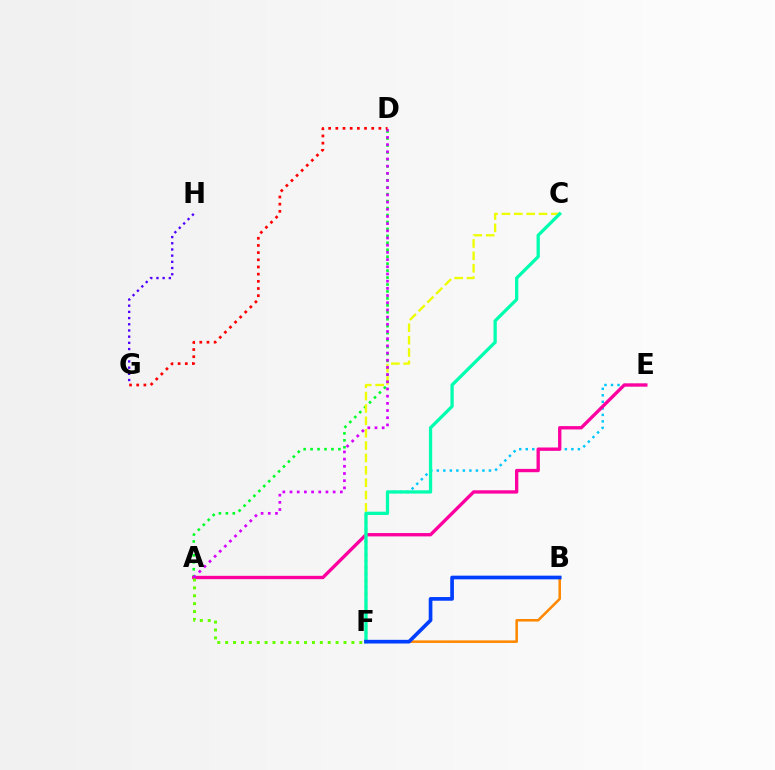{('E', 'F'): [{'color': '#00c7ff', 'line_style': 'dotted', 'thickness': 1.77}], ('A', 'D'): [{'color': '#00ff27', 'line_style': 'dotted', 'thickness': 1.89}, {'color': '#d600ff', 'line_style': 'dotted', 'thickness': 1.95}], ('A', 'E'): [{'color': '#ff00a0', 'line_style': 'solid', 'thickness': 2.4}], ('C', 'F'): [{'color': '#eeff00', 'line_style': 'dashed', 'thickness': 1.68}, {'color': '#00ffaf', 'line_style': 'solid', 'thickness': 2.36}], ('G', 'H'): [{'color': '#4f00ff', 'line_style': 'dotted', 'thickness': 1.68}], ('A', 'F'): [{'color': '#66ff00', 'line_style': 'dotted', 'thickness': 2.14}], ('B', 'F'): [{'color': '#ff8800', 'line_style': 'solid', 'thickness': 1.84}, {'color': '#003fff', 'line_style': 'solid', 'thickness': 2.65}], ('D', 'G'): [{'color': '#ff0000', 'line_style': 'dotted', 'thickness': 1.95}]}